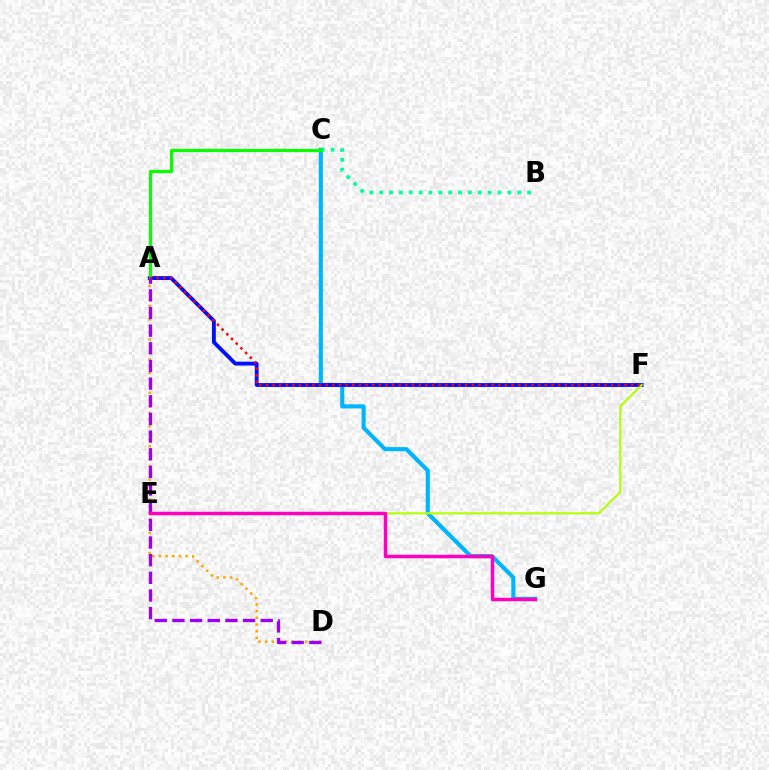{('C', 'G'): [{'color': '#00b5ff', 'line_style': 'solid', 'thickness': 2.96}], ('A', 'D'): [{'color': '#ffa500', 'line_style': 'dotted', 'thickness': 1.81}, {'color': '#9b00ff', 'line_style': 'dashed', 'thickness': 2.4}], ('B', 'C'): [{'color': '#00ff9d', 'line_style': 'dotted', 'thickness': 2.68}], ('A', 'F'): [{'color': '#0010ff', 'line_style': 'solid', 'thickness': 2.77}, {'color': '#ff0000', 'line_style': 'dotted', 'thickness': 1.8}], ('A', 'C'): [{'color': '#08ff00', 'line_style': 'solid', 'thickness': 2.29}], ('E', 'F'): [{'color': '#b3ff00', 'line_style': 'solid', 'thickness': 1.53}], ('E', 'G'): [{'color': '#ff00bd', 'line_style': 'solid', 'thickness': 2.51}]}